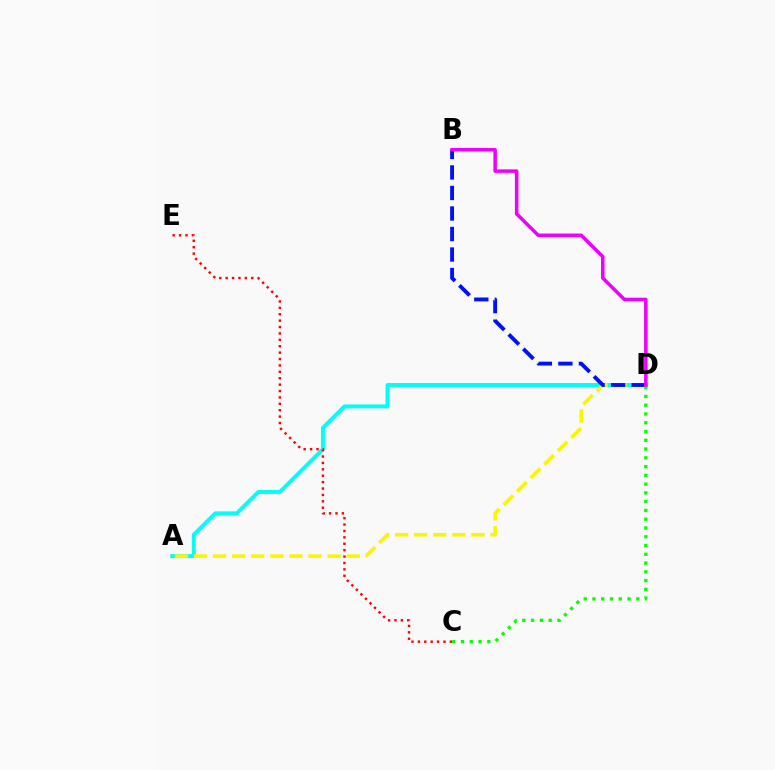{('A', 'D'): [{'color': '#00fff6', 'line_style': 'solid', 'thickness': 2.84}, {'color': '#fcf500', 'line_style': 'dashed', 'thickness': 2.59}], ('B', 'D'): [{'color': '#0010ff', 'line_style': 'dashed', 'thickness': 2.79}, {'color': '#ee00ff', 'line_style': 'solid', 'thickness': 2.53}], ('C', 'E'): [{'color': '#ff0000', 'line_style': 'dotted', 'thickness': 1.74}], ('C', 'D'): [{'color': '#08ff00', 'line_style': 'dotted', 'thickness': 2.38}]}